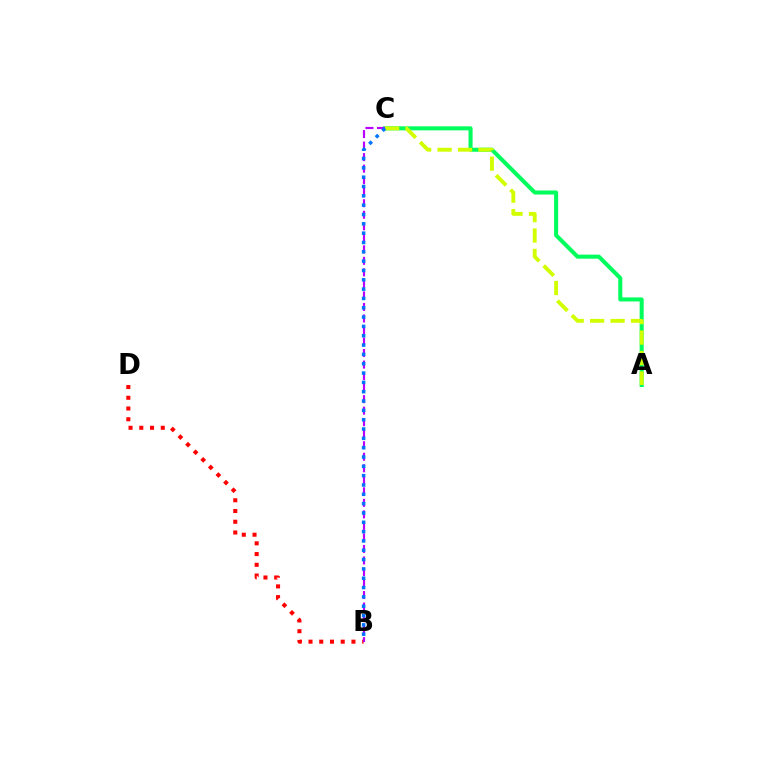{('A', 'C'): [{'color': '#00ff5c', 'line_style': 'solid', 'thickness': 2.91}, {'color': '#d1ff00', 'line_style': 'dashed', 'thickness': 2.78}], ('B', 'D'): [{'color': '#ff0000', 'line_style': 'dotted', 'thickness': 2.92}], ('B', 'C'): [{'color': '#b900ff', 'line_style': 'dashed', 'thickness': 1.57}, {'color': '#0074ff', 'line_style': 'dotted', 'thickness': 2.53}]}